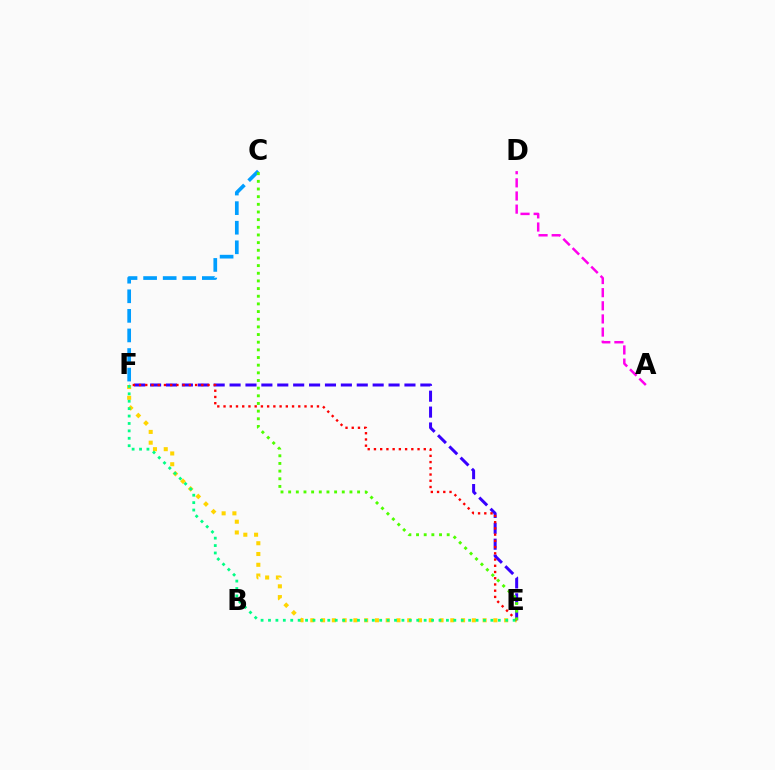{('E', 'F'): [{'color': '#3700ff', 'line_style': 'dashed', 'thickness': 2.16}, {'color': '#ffd500', 'line_style': 'dotted', 'thickness': 2.93}, {'color': '#ff0000', 'line_style': 'dotted', 'thickness': 1.69}, {'color': '#00ff86', 'line_style': 'dotted', 'thickness': 2.01}], ('A', 'D'): [{'color': '#ff00ed', 'line_style': 'dashed', 'thickness': 1.78}], ('C', 'F'): [{'color': '#009eff', 'line_style': 'dashed', 'thickness': 2.66}], ('C', 'E'): [{'color': '#4fff00', 'line_style': 'dotted', 'thickness': 2.08}]}